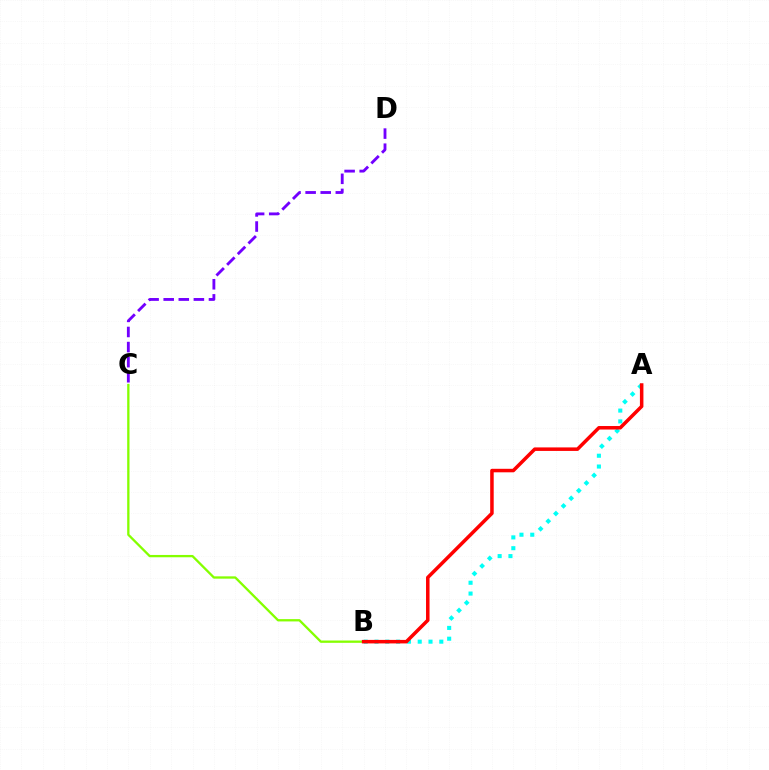{('A', 'B'): [{'color': '#00fff6', 'line_style': 'dotted', 'thickness': 2.93}, {'color': '#ff0000', 'line_style': 'solid', 'thickness': 2.53}], ('C', 'D'): [{'color': '#7200ff', 'line_style': 'dashed', 'thickness': 2.05}], ('B', 'C'): [{'color': '#84ff00', 'line_style': 'solid', 'thickness': 1.66}]}